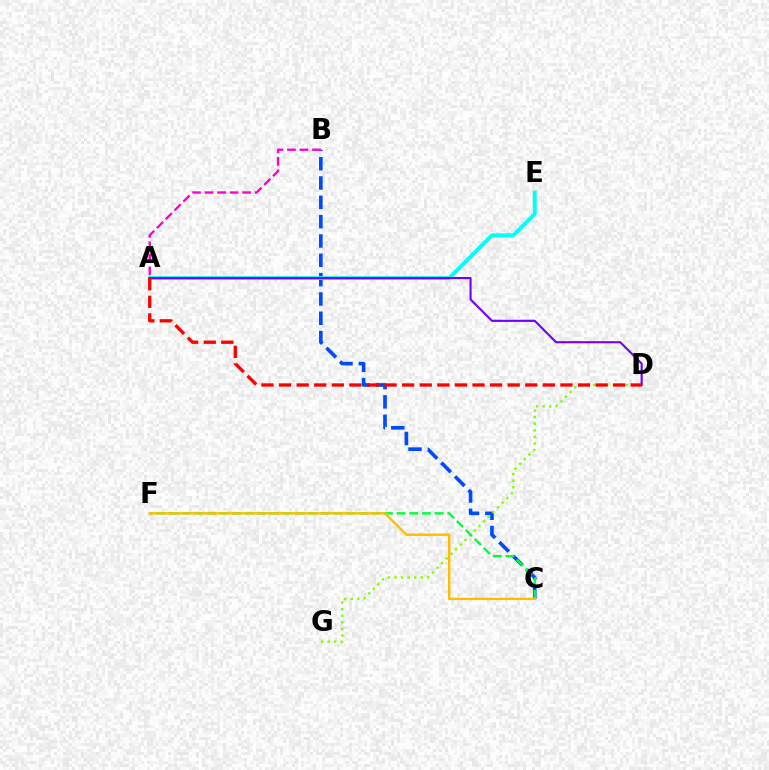{('B', 'C'): [{'color': '#004bff', 'line_style': 'dashed', 'thickness': 2.63}], ('D', 'G'): [{'color': '#84ff00', 'line_style': 'dotted', 'thickness': 1.79}], ('A', 'B'): [{'color': '#ff00cf', 'line_style': 'dashed', 'thickness': 1.7}], ('A', 'E'): [{'color': '#00fff6', 'line_style': 'solid', 'thickness': 2.8}], ('A', 'D'): [{'color': '#7200ff', 'line_style': 'solid', 'thickness': 1.52}, {'color': '#ff0000', 'line_style': 'dashed', 'thickness': 2.39}], ('C', 'F'): [{'color': '#00ff39', 'line_style': 'dashed', 'thickness': 1.72}, {'color': '#ffbd00', 'line_style': 'solid', 'thickness': 1.73}]}